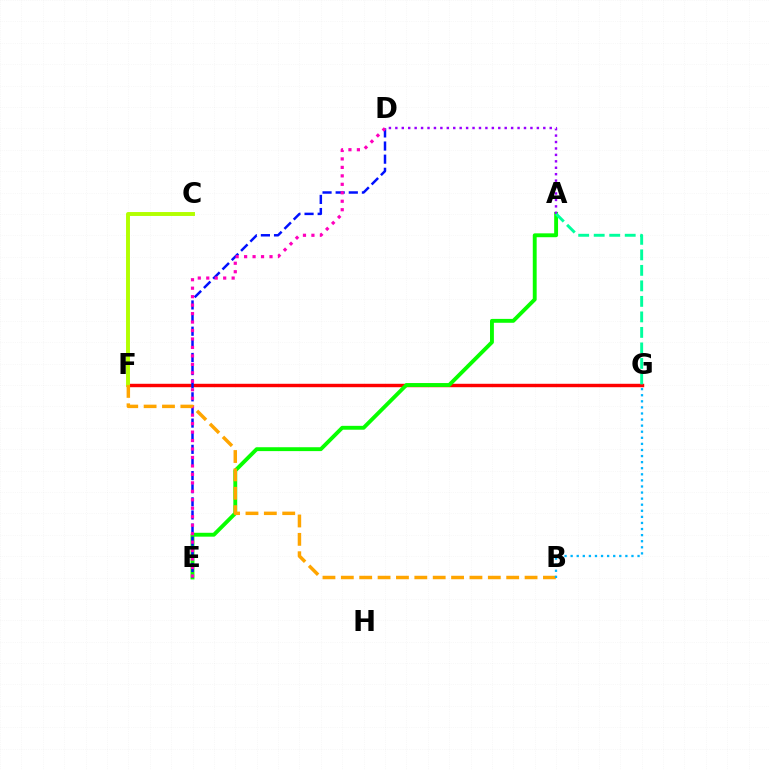{('F', 'G'): [{'color': '#ff0000', 'line_style': 'solid', 'thickness': 2.47}], ('A', 'E'): [{'color': '#08ff00', 'line_style': 'solid', 'thickness': 2.79}], ('D', 'E'): [{'color': '#0010ff', 'line_style': 'dashed', 'thickness': 1.78}, {'color': '#ff00bd', 'line_style': 'dotted', 'thickness': 2.3}], ('C', 'F'): [{'color': '#b3ff00', 'line_style': 'solid', 'thickness': 2.82}], ('B', 'F'): [{'color': '#ffa500', 'line_style': 'dashed', 'thickness': 2.5}], ('A', 'D'): [{'color': '#9b00ff', 'line_style': 'dotted', 'thickness': 1.75}], ('A', 'G'): [{'color': '#00ff9d', 'line_style': 'dashed', 'thickness': 2.11}], ('B', 'G'): [{'color': '#00b5ff', 'line_style': 'dotted', 'thickness': 1.65}]}